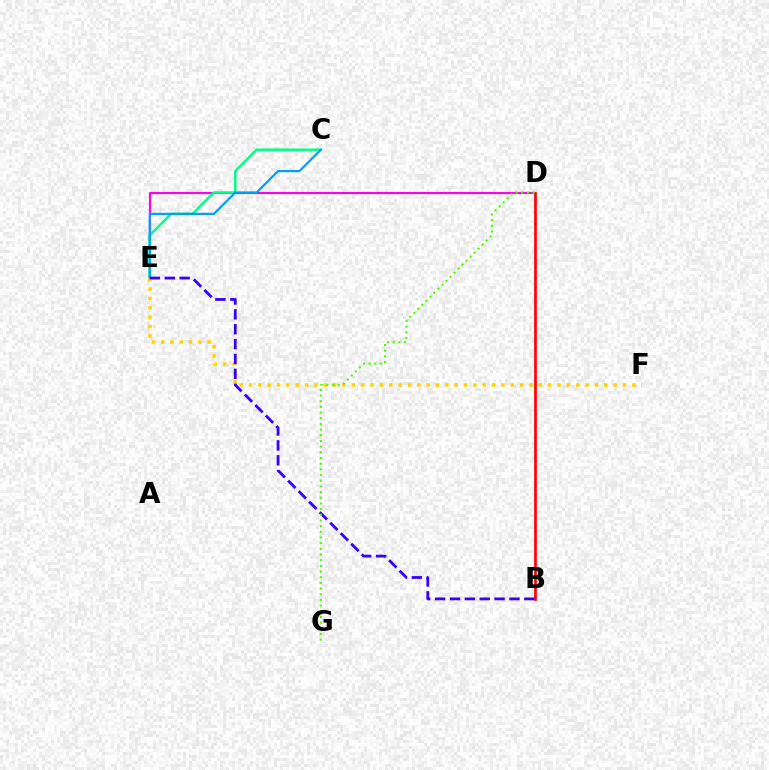{('D', 'E'): [{'color': '#ff00ed', 'line_style': 'solid', 'thickness': 1.51}], ('C', 'E'): [{'color': '#00ff86', 'line_style': 'solid', 'thickness': 1.77}, {'color': '#009eff', 'line_style': 'solid', 'thickness': 1.58}], ('E', 'F'): [{'color': '#ffd500', 'line_style': 'dotted', 'thickness': 2.54}], ('B', 'D'): [{'color': '#ff0000', 'line_style': 'solid', 'thickness': 1.93}], ('B', 'E'): [{'color': '#3700ff', 'line_style': 'dashed', 'thickness': 2.02}], ('D', 'G'): [{'color': '#4fff00', 'line_style': 'dotted', 'thickness': 1.54}]}